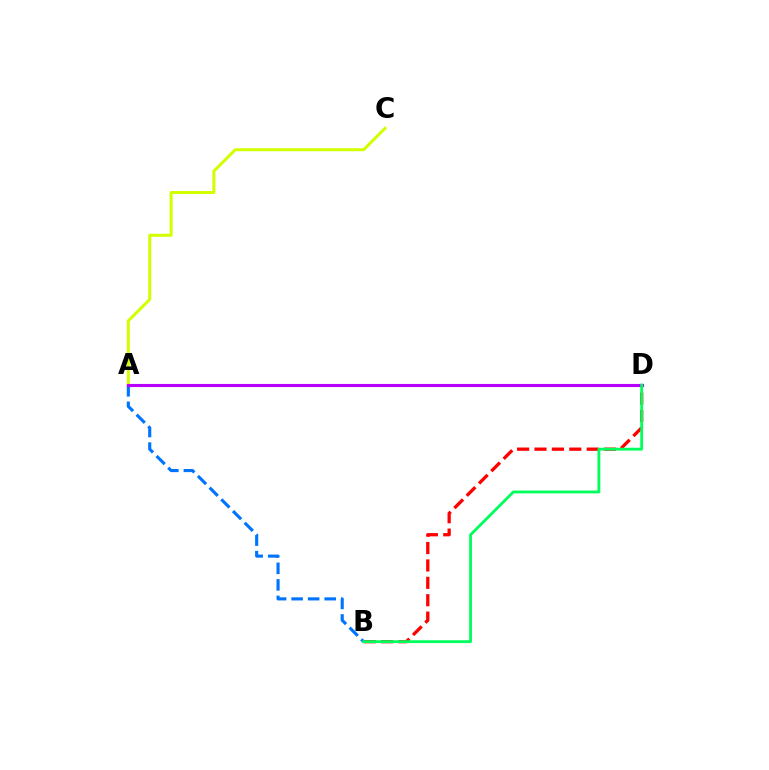{('B', 'D'): [{'color': '#ff0000', 'line_style': 'dashed', 'thickness': 2.36}, {'color': '#00ff5c', 'line_style': 'solid', 'thickness': 2.04}], ('A', 'C'): [{'color': '#d1ff00', 'line_style': 'solid', 'thickness': 2.17}], ('A', 'B'): [{'color': '#0074ff', 'line_style': 'dashed', 'thickness': 2.25}], ('A', 'D'): [{'color': '#b900ff', 'line_style': 'solid', 'thickness': 2.25}]}